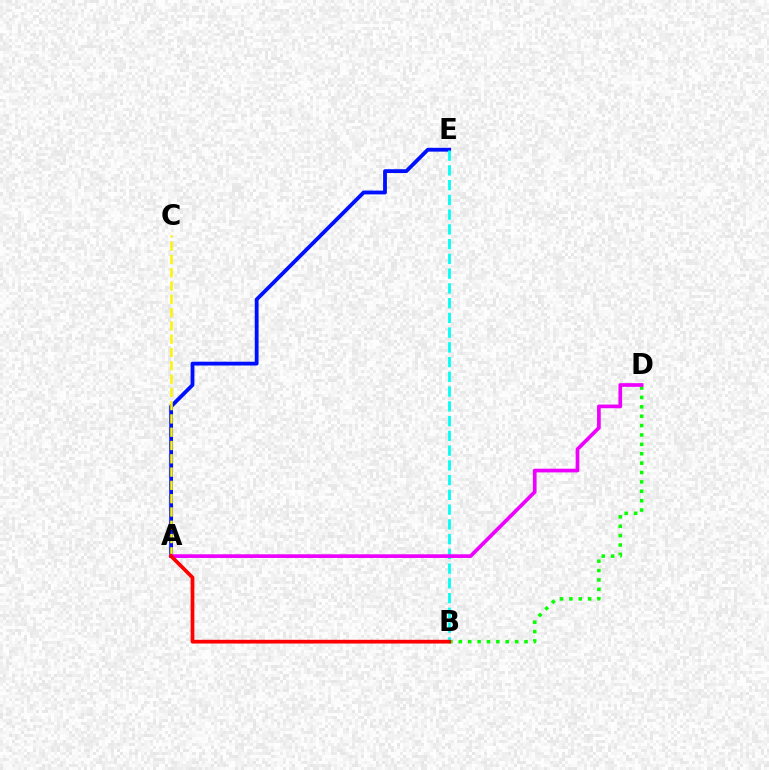{('A', 'E'): [{'color': '#0010ff', 'line_style': 'solid', 'thickness': 2.74}], ('B', 'D'): [{'color': '#08ff00', 'line_style': 'dotted', 'thickness': 2.55}], ('B', 'E'): [{'color': '#00fff6', 'line_style': 'dashed', 'thickness': 2.0}], ('A', 'C'): [{'color': '#fcf500', 'line_style': 'dashed', 'thickness': 1.81}], ('A', 'D'): [{'color': '#ee00ff', 'line_style': 'solid', 'thickness': 2.66}], ('A', 'B'): [{'color': '#ff0000', 'line_style': 'solid', 'thickness': 2.68}]}